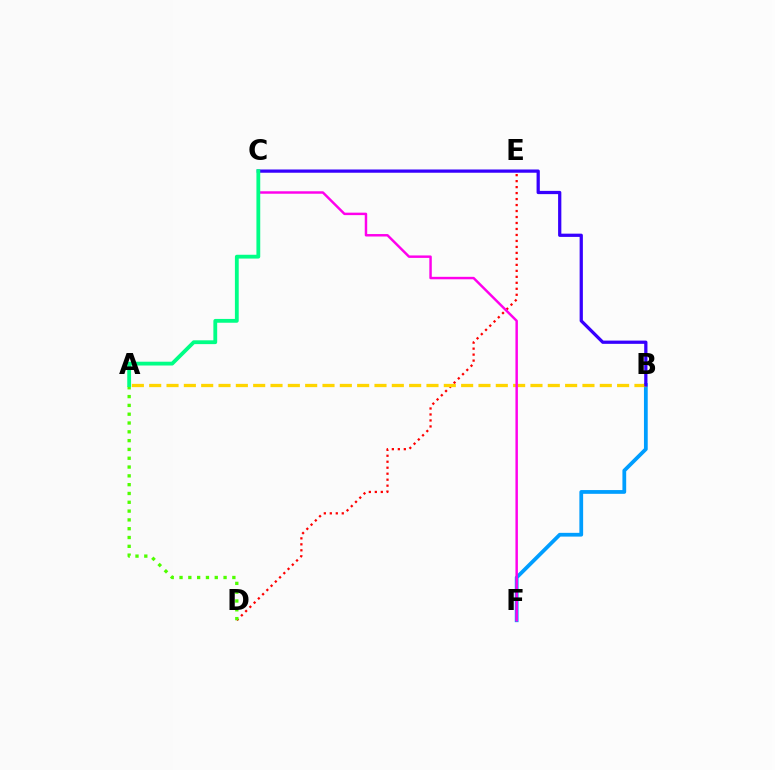{('D', 'E'): [{'color': '#ff0000', 'line_style': 'dotted', 'thickness': 1.63}], ('B', 'F'): [{'color': '#009eff', 'line_style': 'solid', 'thickness': 2.71}], ('A', 'B'): [{'color': '#ffd500', 'line_style': 'dashed', 'thickness': 2.35}], ('C', 'F'): [{'color': '#ff00ed', 'line_style': 'solid', 'thickness': 1.77}], ('B', 'C'): [{'color': '#3700ff', 'line_style': 'solid', 'thickness': 2.34}], ('A', 'D'): [{'color': '#4fff00', 'line_style': 'dotted', 'thickness': 2.39}], ('A', 'C'): [{'color': '#00ff86', 'line_style': 'solid', 'thickness': 2.74}]}